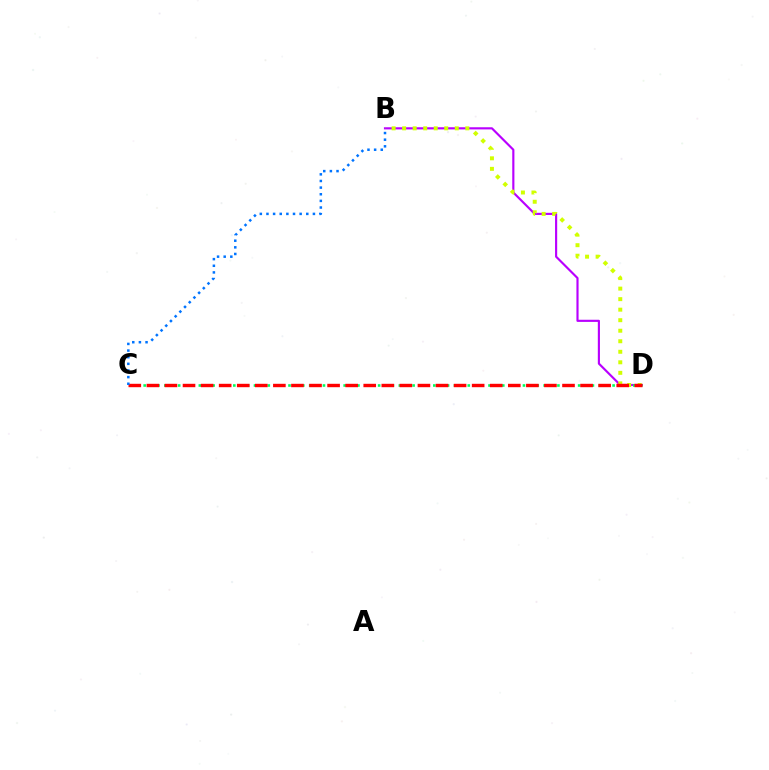{('B', 'D'): [{'color': '#b900ff', 'line_style': 'solid', 'thickness': 1.55}, {'color': '#d1ff00', 'line_style': 'dotted', 'thickness': 2.86}], ('C', 'D'): [{'color': '#00ff5c', 'line_style': 'dotted', 'thickness': 1.87}, {'color': '#ff0000', 'line_style': 'dashed', 'thickness': 2.45}], ('B', 'C'): [{'color': '#0074ff', 'line_style': 'dotted', 'thickness': 1.8}]}